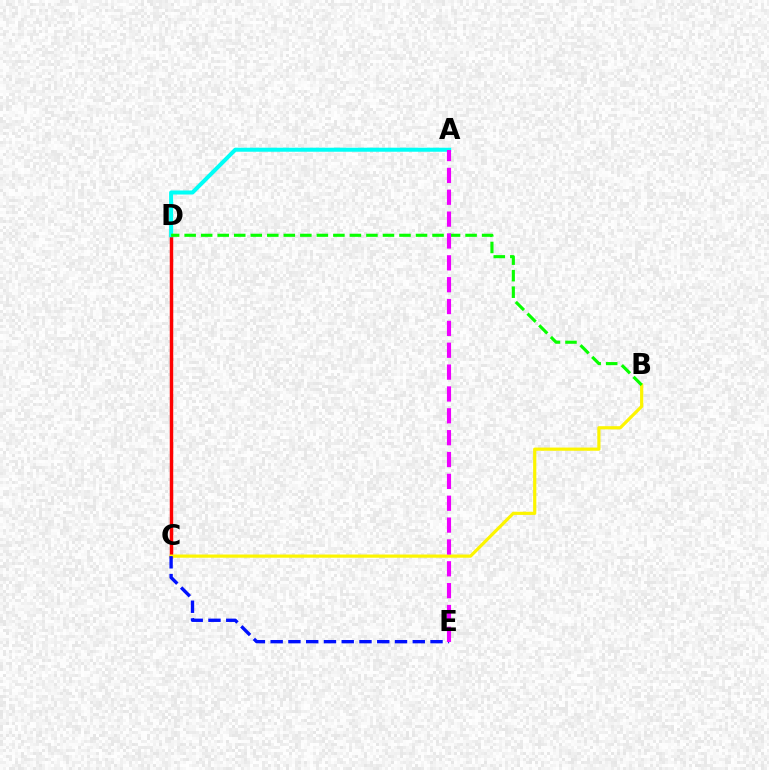{('C', 'D'): [{'color': '#ff0000', 'line_style': 'solid', 'thickness': 2.49}], ('B', 'C'): [{'color': '#fcf500', 'line_style': 'solid', 'thickness': 2.3}], ('A', 'D'): [{'color': '#00fff6', 'line_style': 'solid', 'thickness': 2.9}], ('C', 'E'): [{'color': '#0010ff', 'line_style': 'dashed', 'thickness': 2.41}], ('B', 'D'): [{'color': '#08ff00', 'line_style': 'dashed', 'thickness': 2.24}], ('A', 'E'): [{'color': '#ee00ff', 'line_style': 'dashed', 'thickness': 2.97}]}